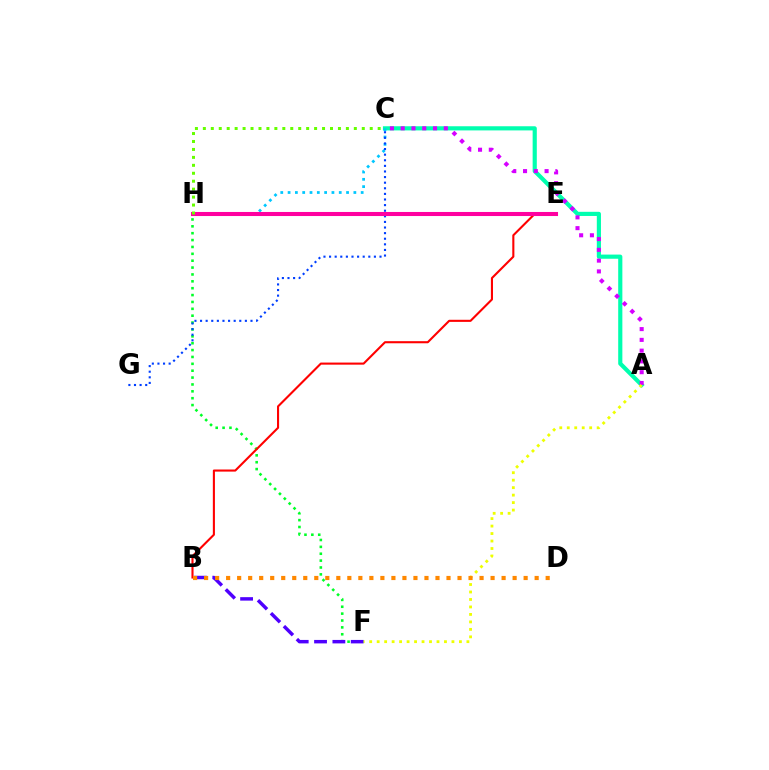{('A', 'C'): [{'color': '#00ffaf', 'line_style': 'solid', 'thickness': 2.99}, {'color': '#d600ff', 'line_style': 'dotted', 'thickness': 2.93}], ('F', 'H'): [{'color': '#00ff27', 'line_style': 'dotted', 'thickness': 1.87}], ('B', 'E'): [{'color': '#ff0000', 'line_style': 'solid', 'thickness': 1.51}], ('B', 'F'): [{'color': '#4f00ff', 'line_style': 'dashed', 'thickness': 2.49}], ('C', 'H'): [{'color': '#00c7ff', 'line_style': 'dotted', 'thickness': 1.99}, {'color': '#66ff00', 'line_style': 'dotted', 'thickness': 2.16}], ('A', 'F'): [{'color': '#eeff00', 'line_style': 'dotted', 'thickness': 2.03}], ('C', 'G'): [{'color': '#003fff', 'line_style': 'dotted', 'thickness': 1.52}], ('E', 'H'): [{'color': '#ff00a0', 'line_style': 'solid', 'thickness': 2.92}], ('B', 'D'): [{'color': '#ff8800', 'line_style': 'dotted', 'thickness': 2.99}]}